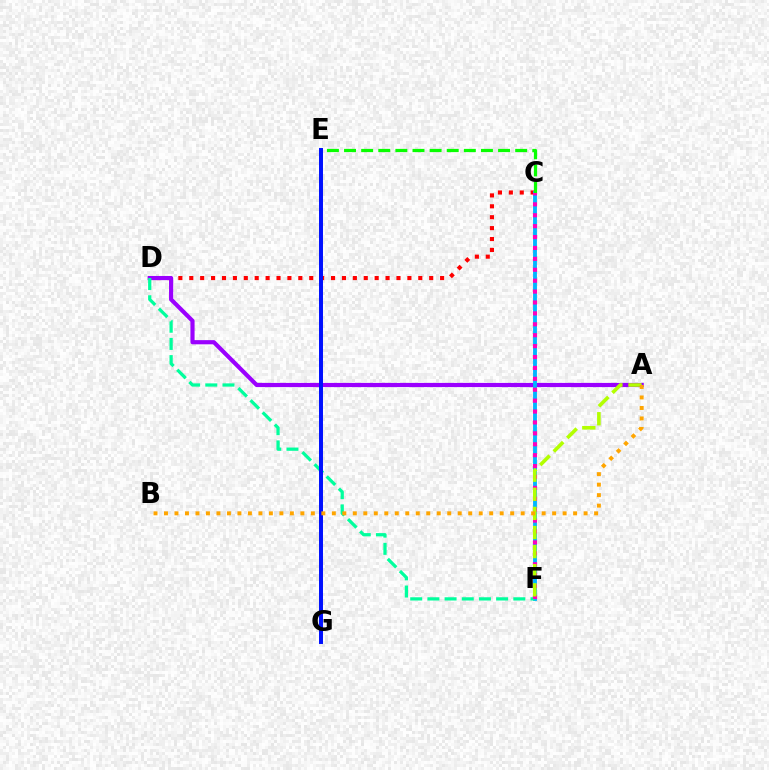{('C', 'D'): [{'color': '#ff0000', 'line_style': 'dotted', 'thickness': 2.96}], ('A', 'D'): [{'color': '#9b00ff', 'line_style': 'solid', 'thickness': 3.0}], ('C', 'F'): [{'color': '#00b5ff', 'line_style': 'solid', 'thickness': 2.78}, {'color': '#ff00bd', 'line_style': 'dotted', 'thickness': 2.96}], ('D', 'F'): [{'color': '#00ff9d', 'line_style': 'dashed', 'thickness': 2.33}], ('C', 'E'): [{'color': '#08ff00', 'line_style': 'dashed', 'thickness': 2.33}], ('A', 'F'): [{'color': '#b3ff00', 'line_style': 'dashed', 'thickness': 2.6}], ('E', 'G'): [{'color': '#0010ff', 'line_style': 'solid', 'thickness': 2.86}], ('A', 'B'): [{'color': '#ffa500', 'line_style': 'dotted', 'thickness': 2.85}]}